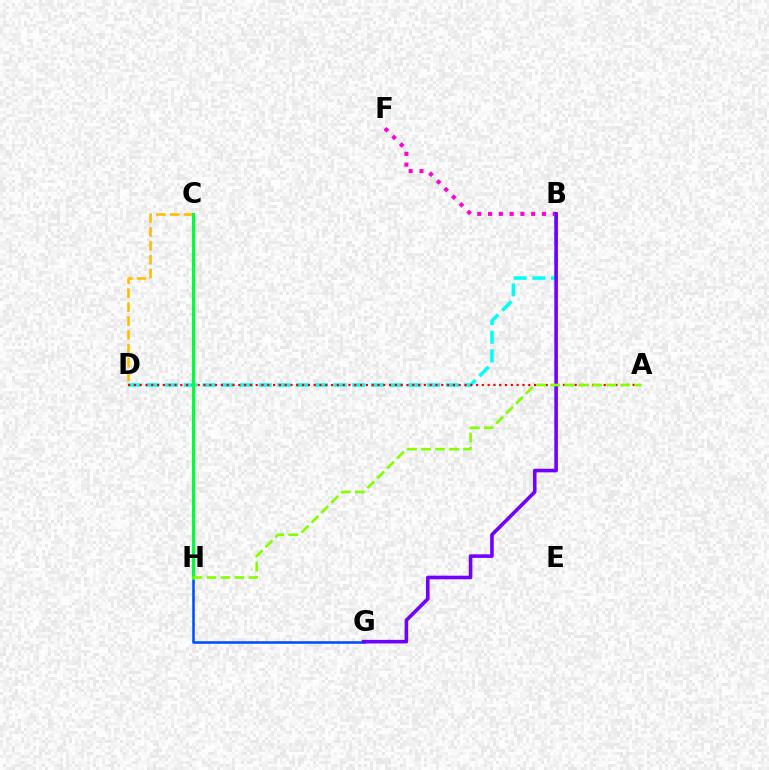{('G', 'H'): [{'color': '#004bff', 'line_style': 'solid', 'thickness': 1.82}], ('B', 'F'): [{'color': '#ff00cf', 'line_style': 'dotted', 'thickness': 2.93}], ('B', 'D'): [{'color': '#00fff6', 'line_style': 'dashed', 'thickness': 2.54}], ('C', 'D'): [{'color': '#ffbd00', 'line_style': 'dashed', 'thickness': 1.89}], ('A', 'D'): [{'color': '#ff0000', 'line_style': 'dotted', 'thickness': 1.58}], ('C', 'H'): [{'color': '#00ff39', 'line_style': 'solid', 'thickness': 2.25}], ('B', 'G'): [{'color': '#7200ff', 'line_style': 'solid', 'thickness': 2.59}], ('A', 'H'): [{'color': '#84ff00', 'line_style': 'dashed', 'thickness': 1.9}]}